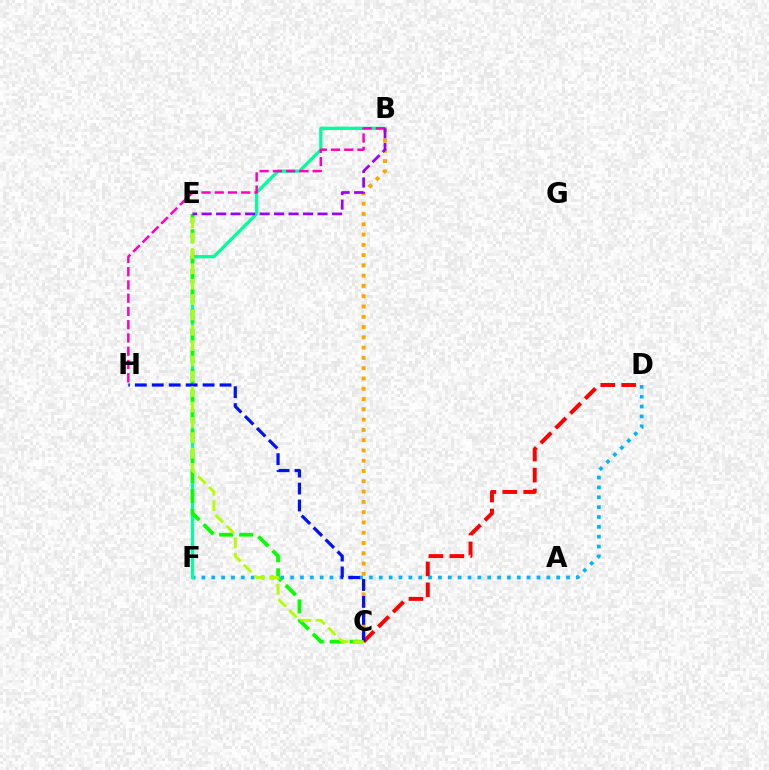{('D', 'F'): [{'color': '#00b5ff', 'line_style': 'dotted', 'thickness': 2.68}], ('B', 'C'): [{'color': '#ffa500', 'line_style': 'dotted', 'thickness': 2.79}], ('B', 'F'): [{'color': '#00ff9d', 'line_style': 'solid', 'thickness': 2.36}], ('B', 'H'): [{'color': '#ff00bd', 'line_style': 'dashed', 'thickness': 1.8}], ('C', 'E'): [{'color': '#08ff00', 'line_style': 'dashed', 'thickness': 2.71}, {'color': '#b3ff00', 'line_style': 'dashed', 'thickness': 2.09}], ('C', 'D'): [{'color': '#ff0000', 'line_style': 'dashed', 'thickness': 2.84}], ('C', 'H'): [{'color': '#0010ff', 'line_style': 'dashed', 'thickness': 2.3}], ('B', 'E'): [{'color': '#9b00ff', 'line_style': 'dashed', 'thickness': 1.97}]}